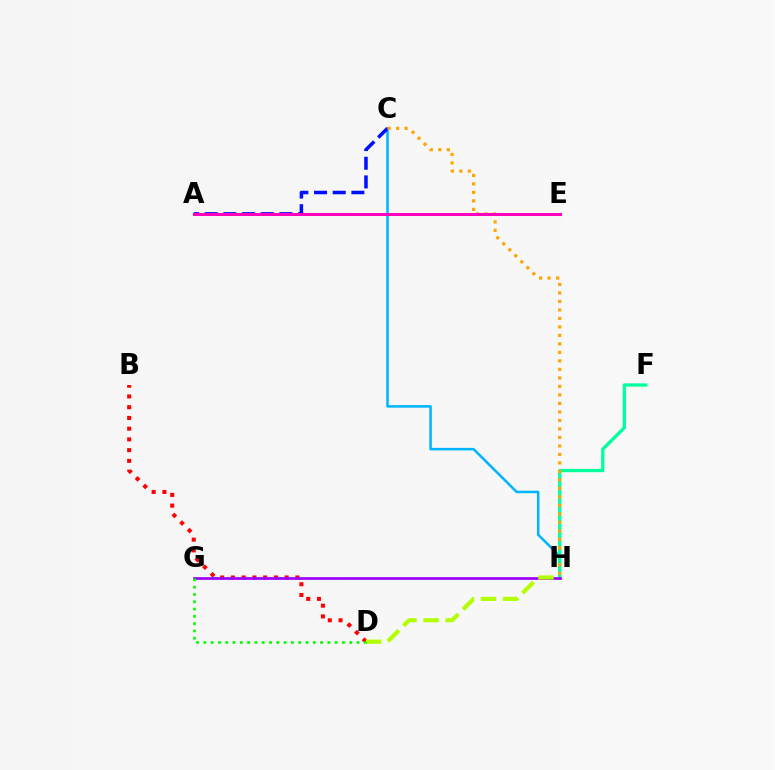{('B', 'D'): [{'color': '#ff0000', 'line_style': 'dotted', 'thickness': 2.92}], ('C', 'H'): [{'color': '#00b5ff', 'line_style': 'solid', 'thickness': 1.82}, {'color': '#ffa500', 'line_style': 'dotted', 'thickness': 2.31}], ('F', 'H'): [{'color': '#00ff9d', 'line_style': 'solid', 'thickness': 2.38}], ('G', 'H'): [{'color': '#9b00ff', 'line_style': 'solid', 'thickness': 1.96}], ('D', 'H'): [{'color': '#b3ff00', 'line_style': 'dashed', 'thickness': 3.0}], ('A', 'C'): [{'color': '#0010ff', 'line_style': 'dashed', 'thickness': 2.54}], ('D', 'G'): [{'color': '#08ff00', 'line_style': 'dotted', 'thickness': 1.98}], ('A', 'E'): [{'color': '#ff00bd', 'line_style': 'solid', 'thickness': 2.16}]}